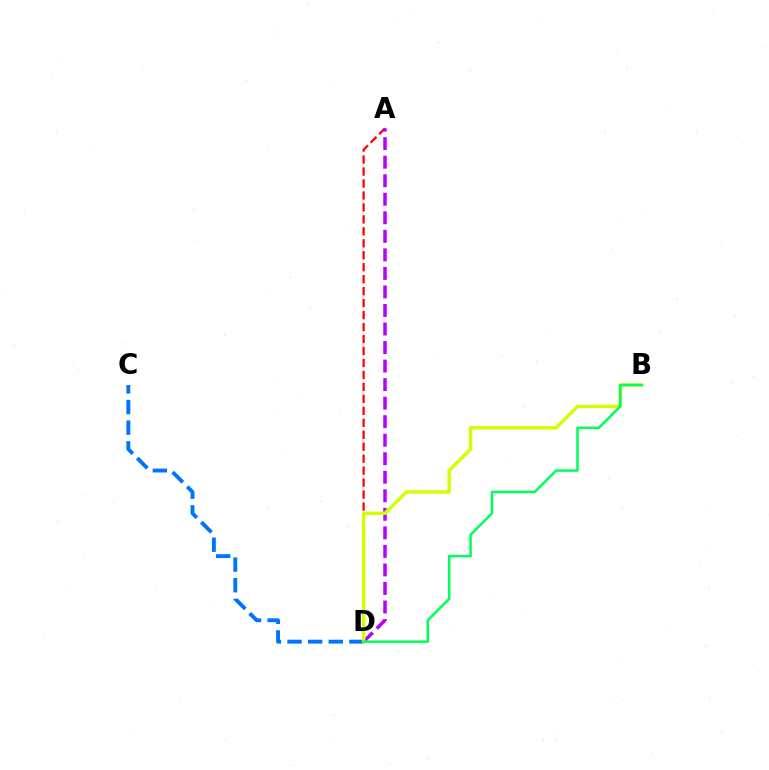{('C', 'D'): [{'color': '#0074ff', 'line_style': 'dashed', 'thickness': 2.8}], ('A', 'D'): [{'color': '#ff0000', 'line_style': 'dashed', 'thickness': 1.63}, {'color': '#b900ff', 'line_style': 'dashed', 'thickness': 2.52}], ('B', 'D'): [{'color': '#d1ff00', 'line_style': 'solid', 'thickness': 2.45}, {'color': '#00ff5c', 'line_style': 'solid', 'thickness': 1.82}]}